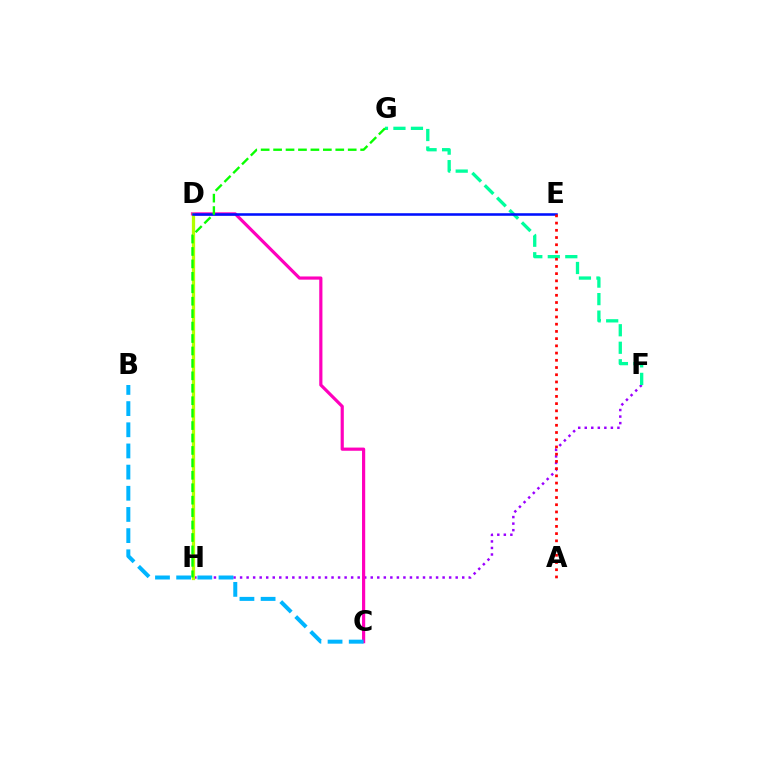{('D', 'H'): [{'color': '#ffa500', 'line_style': 'dotted', 'thickness': 1.83}, {'color': '#b3ff00', 'line_style': 'solid', 'thickness': 2.35}], ('F', 'H'): [{'color': '#9b00ff', 'line_style': 'dotted', 'thickness': 1.78}], ('C', 'D'): [{'color': '#ff00bd', 'line_style': 'solid', 'thickness': 2.29}], ('B', 'C'): [{'color': '#00b5ff', 'line_style': 'dashed', 'thickness': 2.88}], ('F', 'G'): [{'color': '#00ff9d', 'line_style': 'dashed', 'thickness': 2.38}], ('D', 'E'): [{'color': '#0010ff', 'line_style': 'solid', 'thickness': 1.85}], ('G', 'H'): [{'color': '#08ff00', 'line_style': 'dashed', 'thickness': 1.69}], ('A', 'E'): [{'color': '#ff0000', 'line_style': 'dotted', 'thickness': 1.96}]}